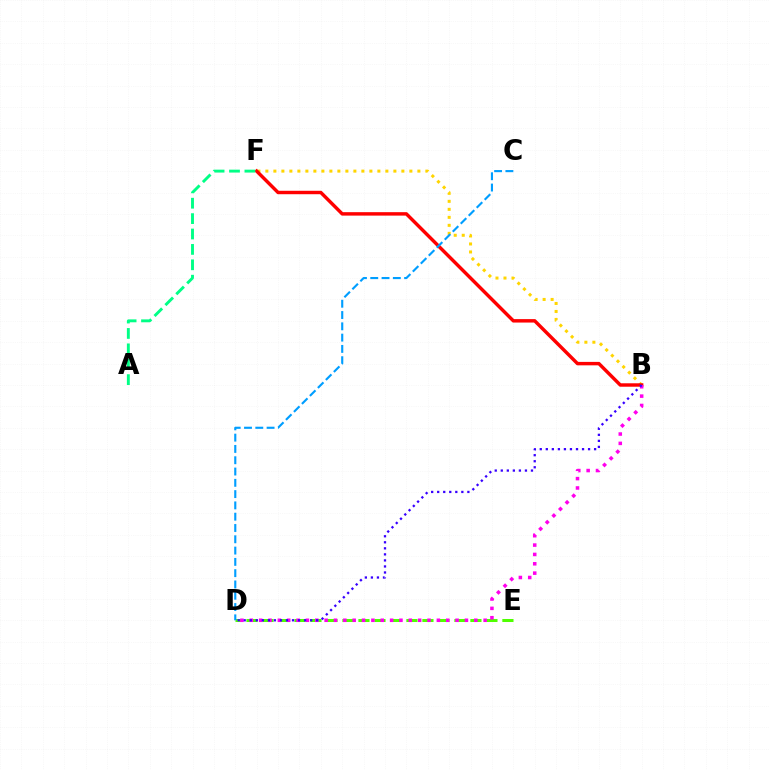{('B', 'F'): [{'color': '#ffd500', 'line_style': 'dotted', 'thickness': 2.17}, {'color': '#ff0000', 'line_style': 'solid', 'thickness': 2.48}], ('D', 'E'): [{'color': '#4fff00', 'line_style': 'dashed', 'thickness': 2.17}], ('A', 'F'): [{'color': '#00ff86', 'line_style': 'dashed', 'thickness': 2.09}], ('C', 'D'): [{'color': '#009eff', 'line_style': 'dashed', 'thickness': 1.53}], ('B', 'D'): [{'color': '#ff00ed', 'line_style': 'dotted', 'thickness': 2.54}, {'color': '#3700ff', 'line_style': 'dotted', 'thickness': 1.64}]}